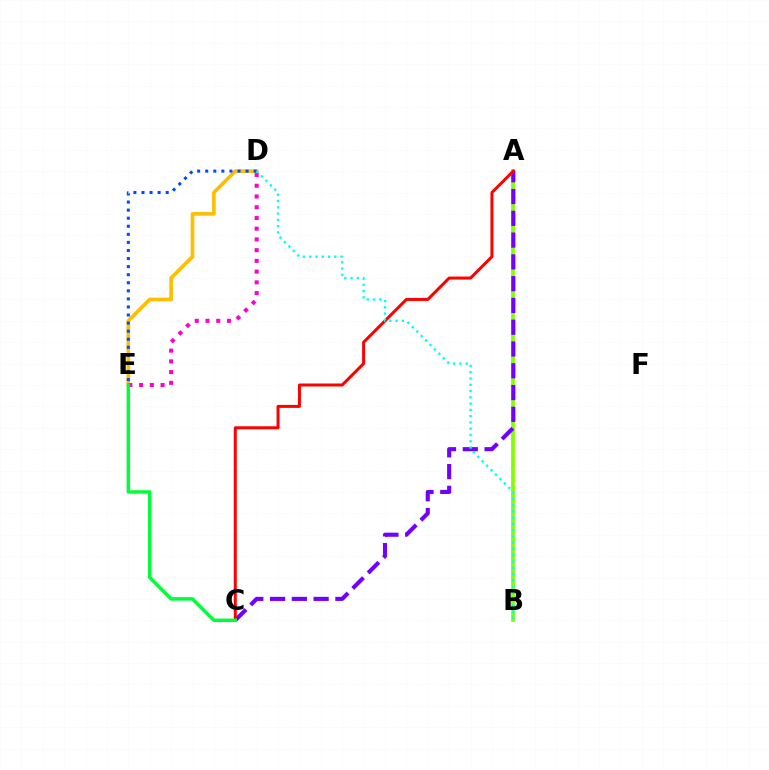{('D', 'E'): [{'color': '#ffbd00', 'line_style': 'solid', 'thickness': 2.63}, {'color': '#ff00cf', 'line_style': 'dotted', 'thickness': 2.92}, {'color': '#004bff', 'line_style': 'dotted', 'thickness': 2.19}], ('A', 'B'): [{'color': '#84ff00', 'line_style': 'solid', 'thickness': 2.7}], ('A', 'C'): [{'color': '#7200ff', 'line_style': 'dashed', 'thickness': 2.96}, {'color': '#ff0000', 'line_style': 'solid', 'thickness': 2.17}], ('B', 'D'): [{'color': '#00fff6', 'line_style': 'dotted', 'thickness': 1.7}], ('C', 'E'): [{'color': '#00ff39', 'line_style': 'solid', 'thickness': 2.49}]}